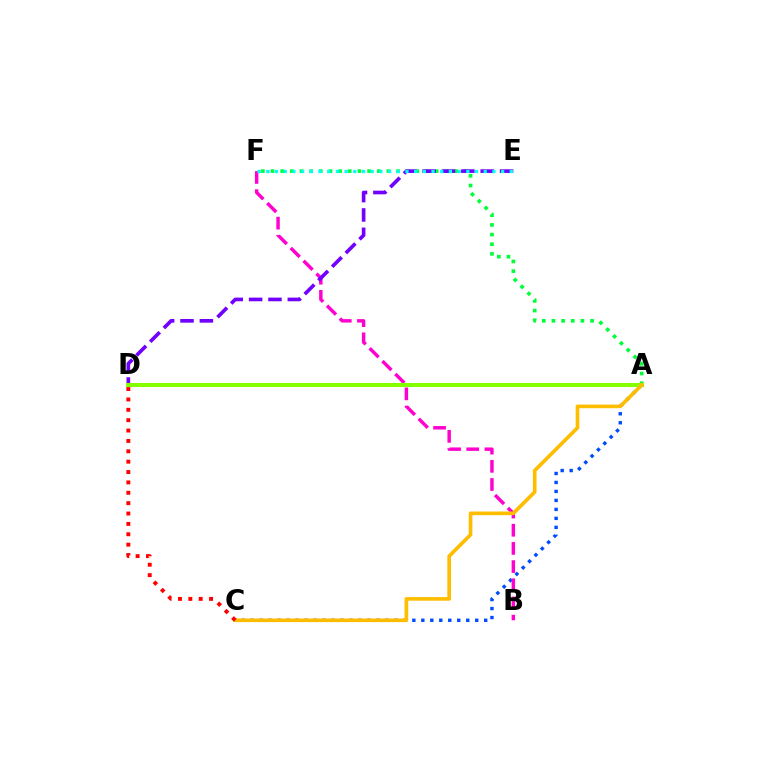{('A', 'C'): [{'color': '#004bff', 'line_style': 'dotted', 'thickness': 2.44}, {'color': '#ffbd00', 'line_style': 'solid', 'thickness': 2.63}], ('A', 'F'): [{'color': '#00ff39', 'line_style': 'dotted', 'thickness': 2.62}], ('B', 'F'): [{'color': '#ff00cf', 'line_style': 'dashed', 'thickness': 2.47}], ('D', 'E'): [{'color': '#7200ff', 'line_style': 'dashed', 'thickness': 2.63}], ('A', 'D'): [{'color': '#84ff00', 'line_style': 'solid', 'thickness': 2.93}], ('E', 'F'): [{'color': '#00fff6', 'line_style': 'dotted', 'thickness': 2.36}], ('C', 'D'): [{'color': '#ff0000', 'line_style': 'dotted', 'thickness': 2.82}]}